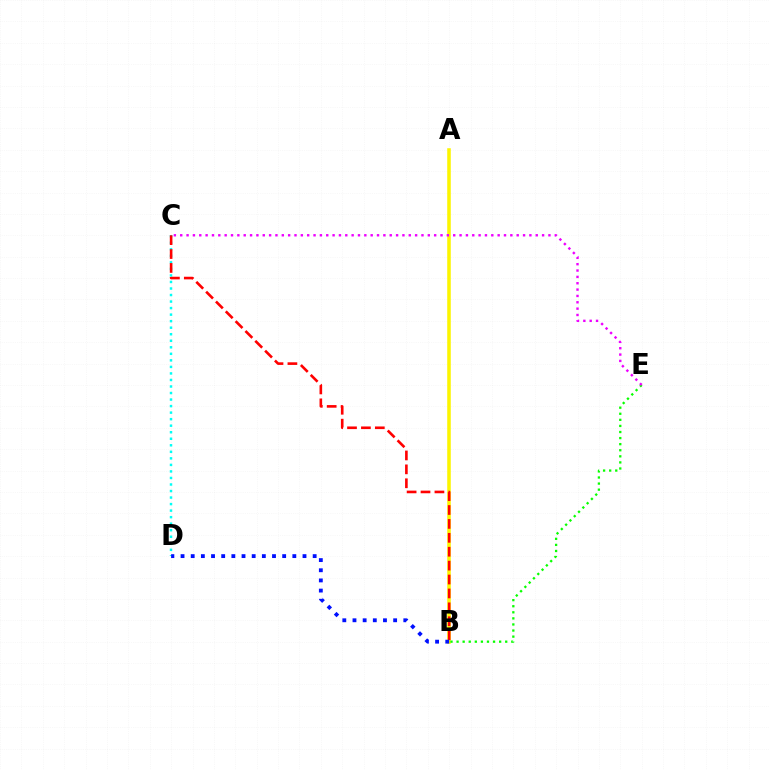{('A', 'B'): [{'color': '#fcf500', 'line_style': 'solid', 'thickness': 2.55}], ('B', 'E'): [{'color': '#08ff00', 'line_style': 'dotted', 'thickness': 1.65}], ('C', 'D'): [{'color': '#00fff6', 'line_style': 'dotted', 'thickness': 1.78}], ('C', 'E'): [{'color': '#ee00ff', 'line_style': 'dotted', 'thickness': 1.72}], ('B', 'C'): [{'color': '#ff0000', 'line_style': 'dashed', 'thickness': 1.89}], ('B', 'D'): [{'color': '#0010ff', 'line_style': 'dotted', 'thickness': 2.76}]}